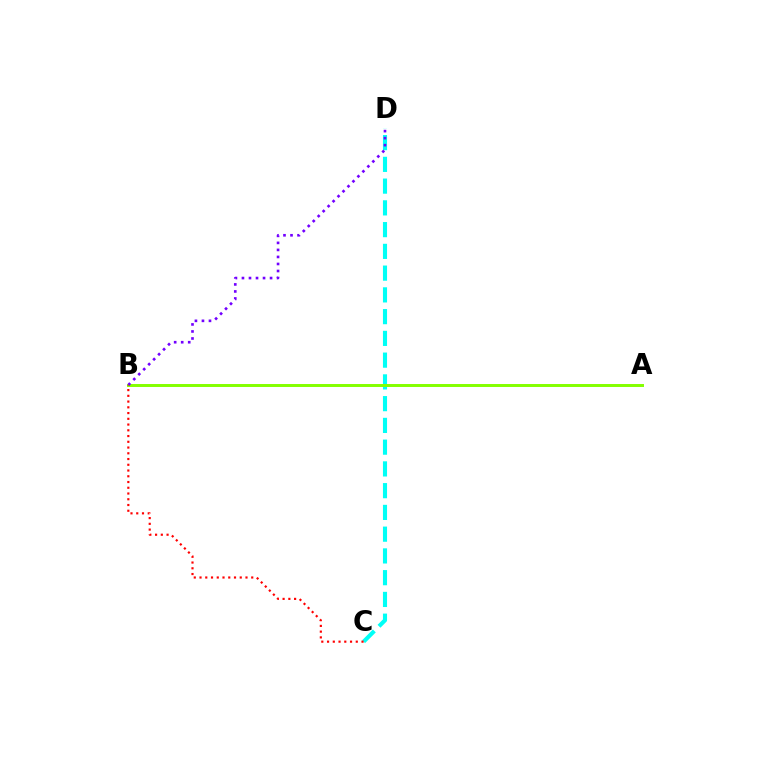{('C', 'D'): [{'color': '#00fff6', 'line_style': 'dashed', 'thickness': 2.96}], ('A', 'B'): [{'color': '#84ff00', 'line_style': 'solid', 'thickness': 2.13}], ('B', 'D'): [{'color': '#7200ff', 'line_style': 'dotted', 'thickness': 1.91}], ('B', 'C'): [{'color': '#ff0000', 'line_style': 'dotted', 'thickness': 1.56}]}